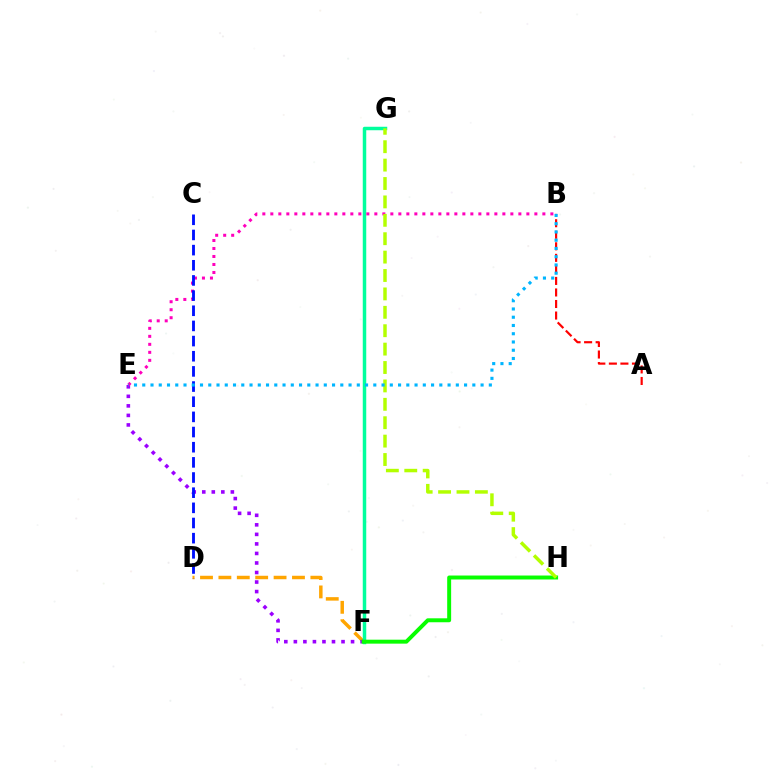{('D', 'F'): [{'color': '#ffa500', 'line_style': 'dashed', 'thickness': 2.5}], ('E', 'F'): [{'color': '#9b00ff', 'line_style': 'dotted', 'thickness': 2.59}], ('F', 'G'): [{'color': '#00ff9d', 'line_style': 'solid', 'thickness': 2.5}], ('B', 'E'): [{'color': '#ff00bd', 'line_style': 'dotted', 'thickness': 2.17}, {'color': '#00b5ff', 'line_style': 'dotted', 'thickness': 2.24}], ('F', 'H'): [{'color': '#08ff00', 'line_style': 'solid', 'thickness': 2.84}], ('A', 'B'): [{'color': '#ff0000', 'line_style': 'dashed', 'thickness': 1.57}], ('C', 'D'): [{'color': '#0010ff', 'line_style': 'dashed', 'thickness': 2.06}], ('G', 'H'): [{'color': '#b3ff00', 'line_style': 'dashed', 'thickness': 2.5}]}